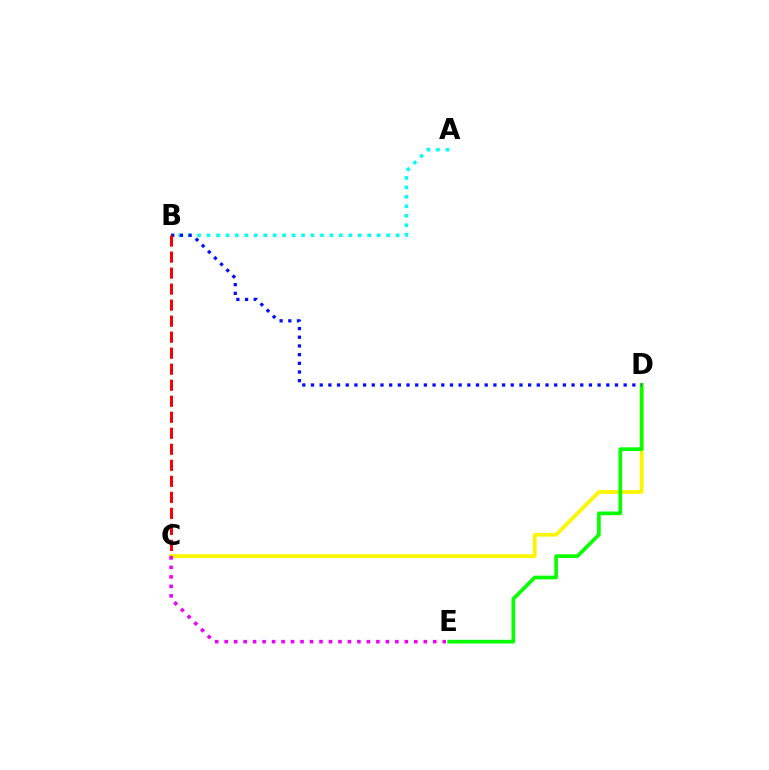{('C', 'D'): [{'color': '#fcf500', 'line_style': 'solid', 'thickness': 2.7}], ('D', 'E'): [{'color': '#08ff00', 'line_style': 'solid', 'thickness': 2.65}], ('A', 'B'): [{'color': '#00fff6', 'line_style': 'dotted', 'thickness': 2.57}], ('B', 'D'): [{'color': '#0010ff', 'line_style': 'dotted', 'thickness': 2.36}], ('B', 'C'): [{'color': '#ff0000', 'line_style': 'dashed', 'thickness': 2.18}], ('C', 'E'): [{'color': '#ee00ff', 'line_style': 'dotted', 'thickness': 2.58}]}